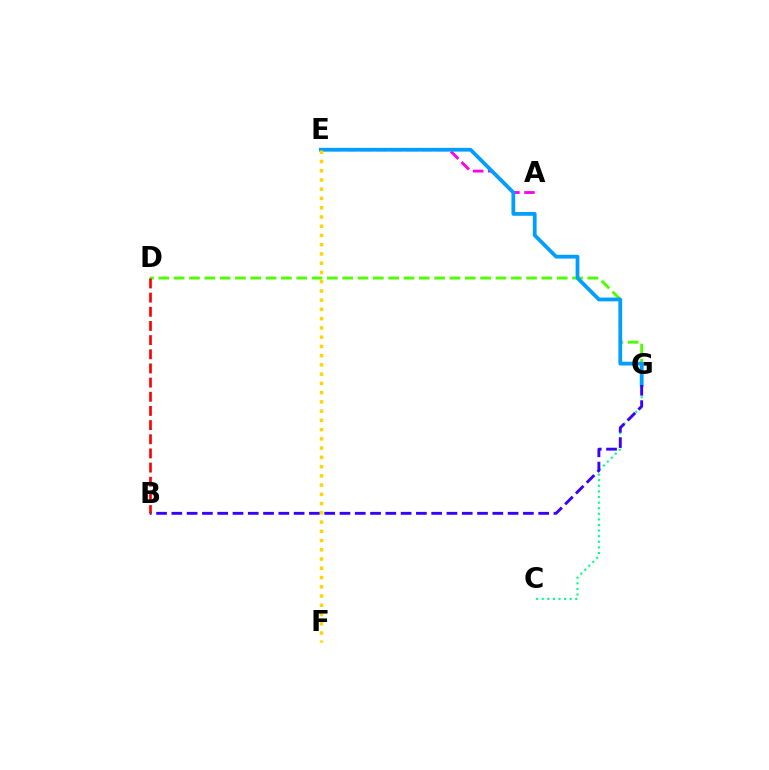{('C', 'G'): [{'color': '#00ff86', 'line_style': 'dotted', 'thickness': 1.52}], ('D', 'G'): [{'color': '#4fff00', 'line_style': 'dashed', 'thickness': 2.08}], ('A', 'E'): [{'color': '#ff00ed', 'line_style': 'dashed', 'thickness': 2.04}], ('E', 'G'): [{'color': '#009eff', 'line_style': 'solid', 'thickness': 2.71}], ('B', 'G'): [{'color': '#3700ff', 'line_style': 'dashed', 'thickness': 2.08}], ('B', 'D'): [{'color': '#ff0000', 'line_style': 'dashed', 'thickness': 1.92}], ('E', 'F'): [{'color': '#ffd500', 'line_style': 'dotted', 'thickness': 2.51}]}